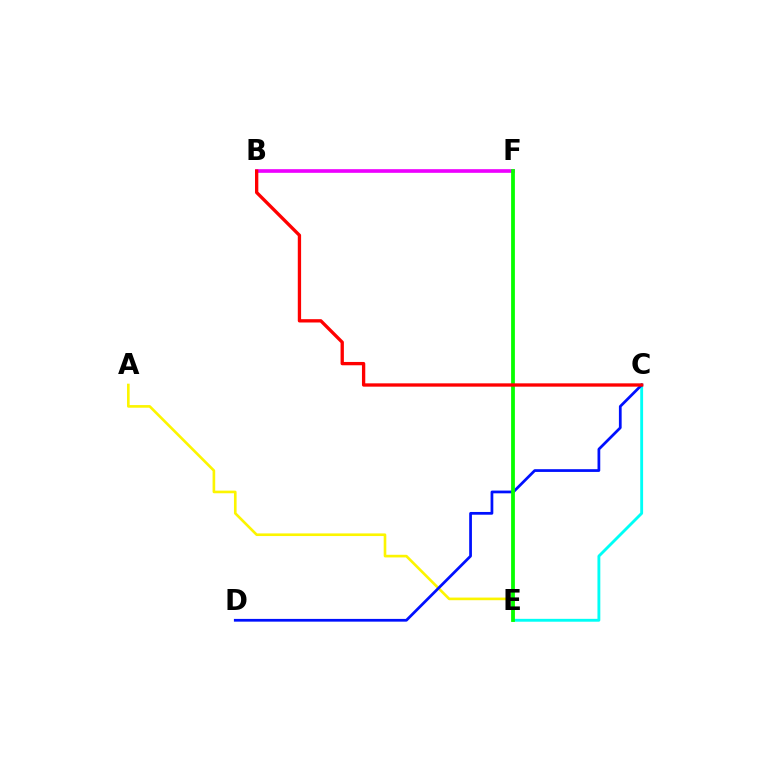{('A', 'E'): [{'color': '#fcf500', 'line_style': 'solid', 'thickness': 1.9}], ('C', 'E'): [{'color': '#00fff6', 'line_style': 'solid', 'thickness': 2.06}], ('B', 'F'): [{'color': '#ee00ff', 'line_style': 'solid', 'thickness': 2.63}], ('C', 'D'): [{'color': '#0010ff', 'line_style': 'solid', 'thickness': 1.97}], ('E', 'F'): [{'color': '#08ff00', 'line_style': 'solid', 'thickness': 2.72}], ('B', 'C'): [{'color': '#ff0000', 'line_style': 'solid', 'thickness': 2.39}]}